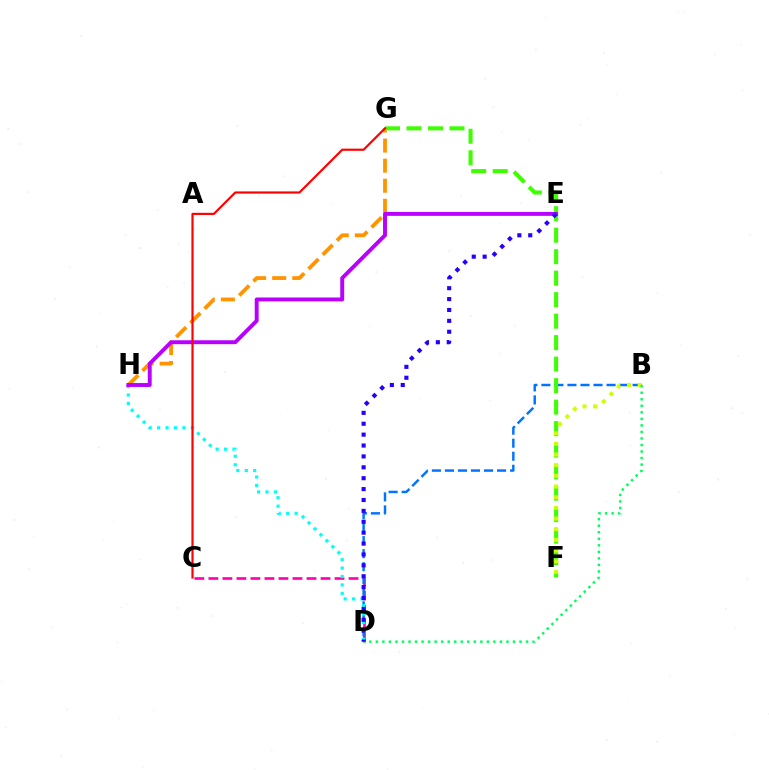{('G', 'H'): [{'color': '#ff9400', 'line_style': 'dashed', 'thickness': 2.73}], ('C', 'D'): [{'color': '#ff00ac', 'line_style': 'dashed', 'thickness': 1.9}], ('B', 'D'): [{'color': '#0074ff', 'line_style': 'dashed', 'thickness': 1.77}, {'color': '#00ff5c', 'line_style': 'dotted', 'thickness': 1.77}], ('D', 'H'): [{'color': '#00fff6', 'line_style': 'dotted', 'thickness': 2.29}], ('F', 'G'): [{'color': '#3dff00', 'line_style': 'dashed', 'thickness': 2.92}], ('E', 'H'): [{'color': '#b900ff', 'line_style': 'solid', 'thickness': 2.82}], ('B', 'F'): [{'color': '#d1ff00', 'line_style': 'dotted', 'thickness': 2.9}], ('D', 'E'): [{'color': '#2500ff', 'line_style': 'dotted', 'thickness': 2.96}], ('C', 'G'): [{'color': '#ff0000', 'line_style': 'solid', 'thickness': 1.56}]}